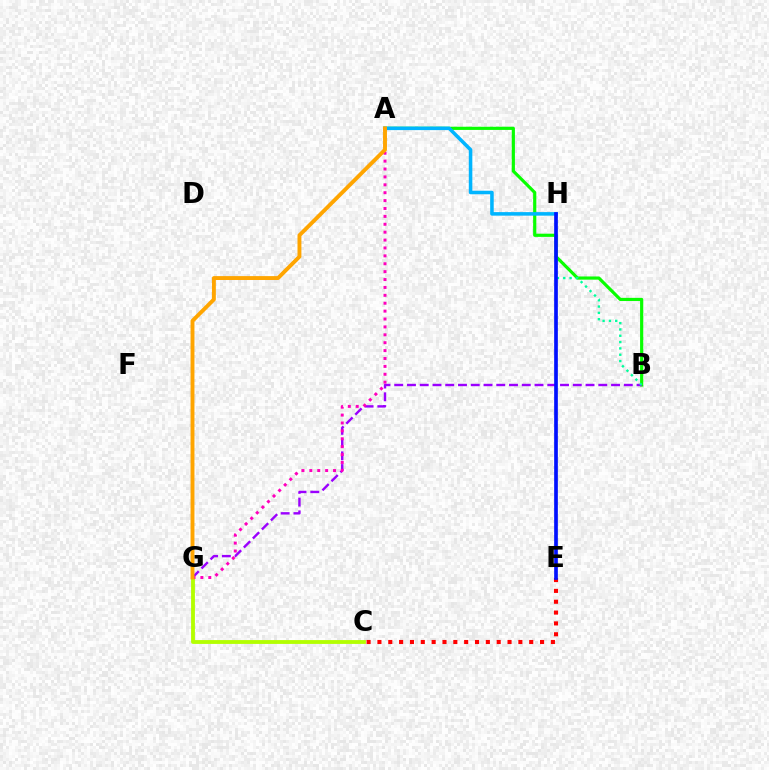{('A', 'B'): [{'color': '#08ff00', 'line_style': 'solid', 'thickness': 2.29}], ('A', 'H'): [{'color': '#00b5ff', 'line_style': 'solid', 'thickness': 2.55}], ('C', 'G'): [{'color': '#b3ff00', 'line_style': 'solid', 'thickness': 2.75}], ('B', 'G'): [{'color': '#9b00ff', 'line_style': 'dashed', 'thickness': 1.73}], ('C', 'E'): [{'color': '#ff0000', 'line_style': 'dotted', 'thickness': 2.95}], ('A', 'G'): [{'color': '#ff00bd', 'line_style': 'dotted', 'thickness': 2.15}, {'color': '#ffa500', 'line_style': 'solid', 'thickness': 2.81}], ('B', 'H'): [{'color': '#00ff9d', 'line_style': 'dotted', 'thickness': 1.72}], ('E', 'H'): [{'color': '#0010ff', 'line_style': 'solid', 'thickness': 2.65}]}